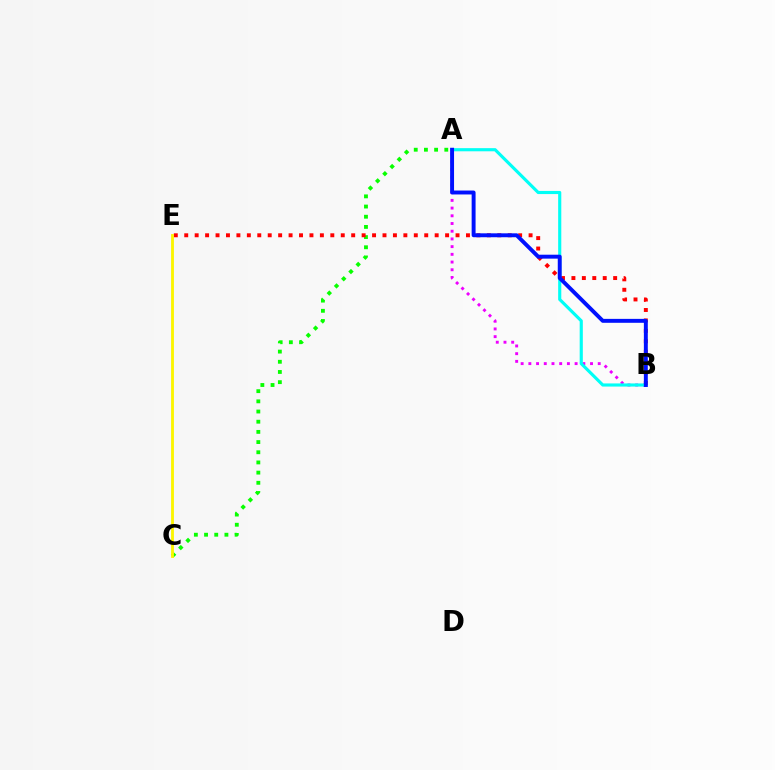{('A', 'B'): [{'color': '#ee00ff', 'line_style': 'dotted', 'thickness': 2.09}, {'color': '#00fff6', 'line_style': 'solid', 'thickness': 2.26}, {'color': '#0010ff', 'line_style': 'solid', 'thickness': 2.83}], ('A', 'C'): [{'color': '#08ff00', 'line_style': 'dotted', 'thickness': 2.77}], ('B', 'E'): [{'color': '#ff0000', 'line_style': 'dotted', 'thickness': 2.84}], ('C', 'E'): [{'color': '#fcf500', 'line_style': 'solid', 'thickness': 2.05}]}